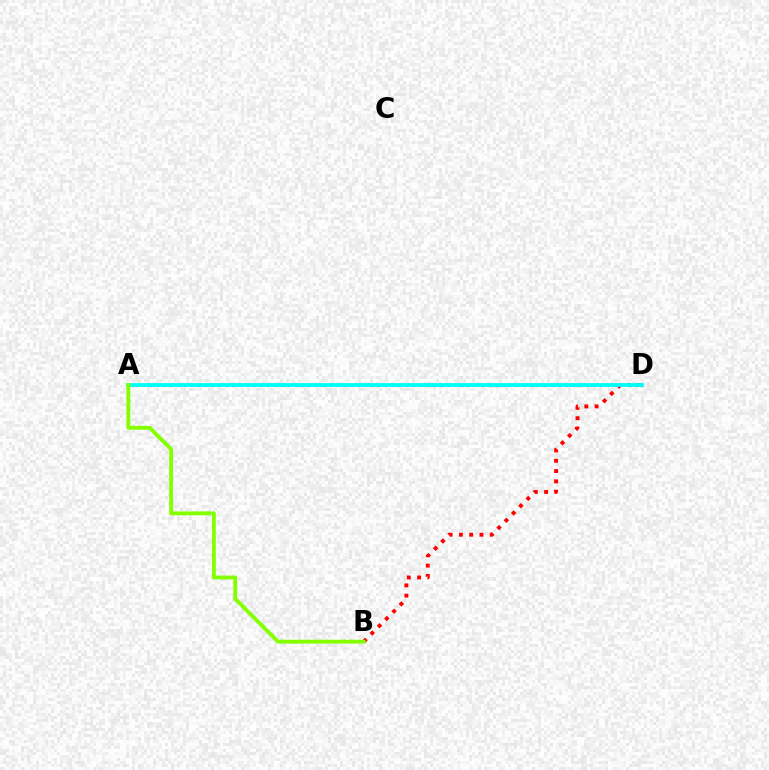{('B', 'D'): [{'color': '#ff0000', 'line_style': 'dotted', 'thickness': 2.8}], ('A', 'D'): [{'color': '#7200ff', 'line_style': 'dotted', 'thickness': 1.88}, {'color': '#00fff6', 'line_style': 'solid', 'thickness': 2.73}], ('A', 'B'): [{'color': '#84ff00', 'line_style': 'solid', 'thickness': 2.77}]}